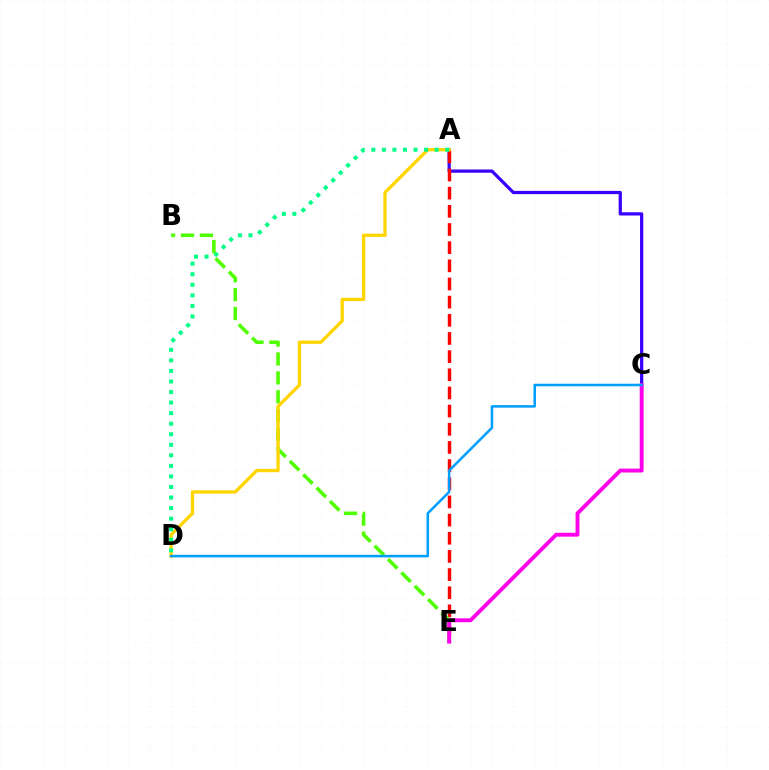{('A', 'C'): [{'color': '#3700ff', 'line_style': 'solid', 'thickness': 2.33}], ('A', 'E'): [{'color': '#ff0000', 'line_style': 'dashed', 'thickness': 2.47}], ('B', 'E'): [{'color': '#4fff00', 'line_style': 'dashed', 'thickness': 2.57}], ('C', 'E'): [{'color': '#ff00ed', 'line_style': 'solid', 'thickness': 2.8}], ('A', 'D'): [{'color': '#ffd500', 'line_style': 'solid', 'thickness': 2.37}, {'color': '#00ff86', 'line_style': 'dotted', 'thickness': 2.87}], ('C', 'D'): [{'color': '#009eff', 'line_style': 'solid', 'thickness': 1.82}]}